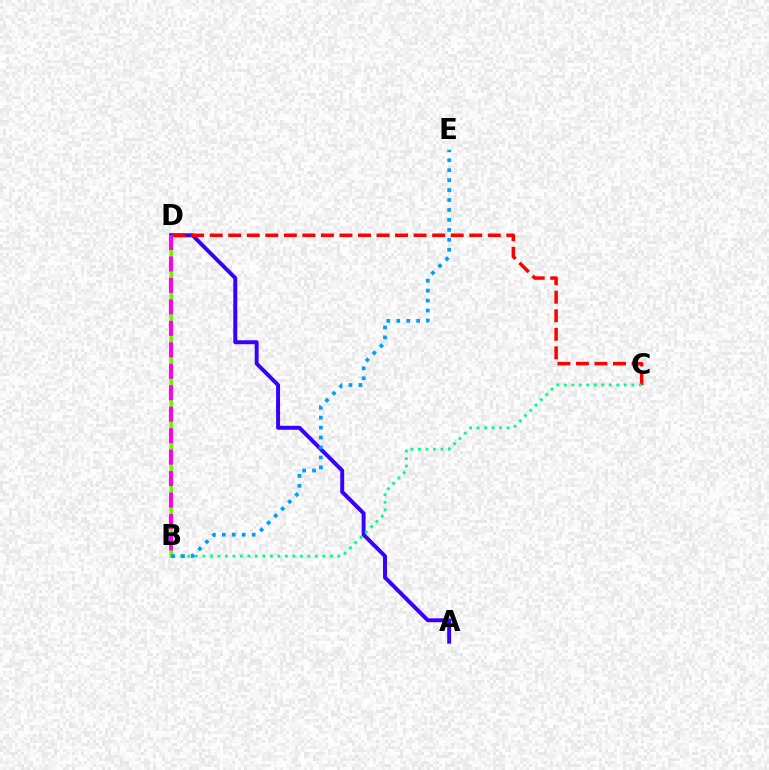{('B', 'D'): [{'color': '#ffd500', 'line_style': 'solid', 'thickness': 2.89}, {'color': '#4fff00', 'line_style': 'solid', 'thickness': 1.92}, {'color': '#ff00ed', 'line_style': 'dashed', 'thickness': 2.92}], ('A', 'D'): [{'color': '#3700ff', 'line_style': 'solid', 'thickness': 2.85}], ('C', 'D'): [{'color': '#ff0000', 'line_style': 'dashed', 'thickness': 2.52}], ('B', 'C'): [{'color': '#00ff86', 'line_style': 'dotted', 'thickness': 2.04}], ('B', 'E'): [{'color': '#009eff', 'line_style': 'dotted', 'thickness': 2.7}]}